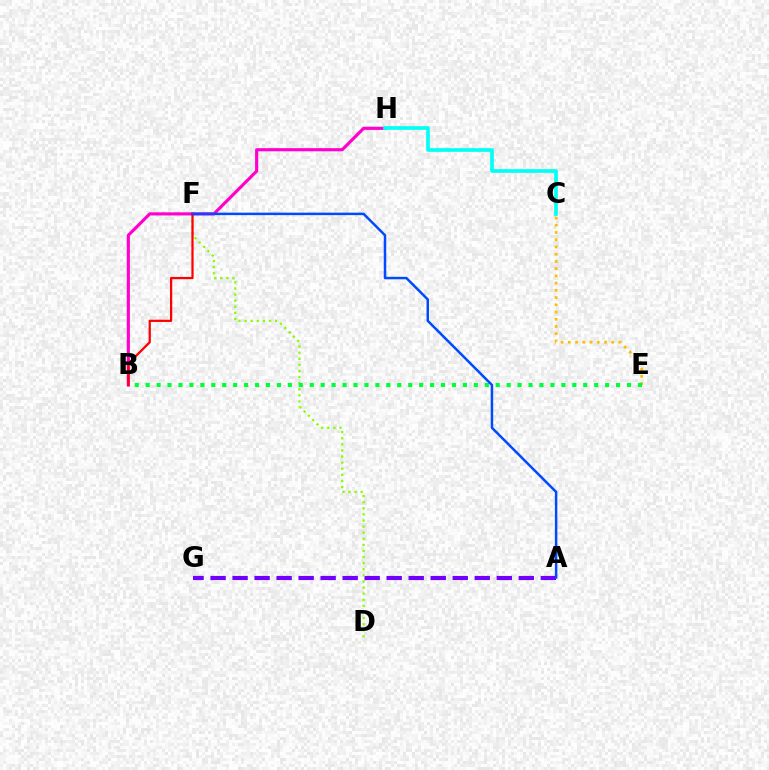{('A', 'G'): [{'color': '#7200ff', 'line_style': 'dashed', 'thickness': 2.99}], ('D', 'F'): [{'color': '#84ff00', 'line_style': 'dotted', 'thickness': 1.66}], ('C', 'E'): [{'color': '#ffbd00', 'line_style': 'dotted', 'thickness': 1.96}], ('B', 'H'): [{'color': '#ff00cf', 'line_style': 'solid', 'thickness': 2.26}], ('B', 'F'): [{'color': '#ff0000', 'line_style': 'solid', 'thickness': 1.62}], ('B', 'E'): [{'color': '#00ff39', 'line_style': 'dotted', 'thickness': 2.97}], ('C', 'H'): [{'color': '#00fff6', 'line_style': 'solid', 'thickness': 2.65}], ('A', 'F'): [{'color': '#004bff', 'line_style': 'solid', 'thickness': 1.79}]}